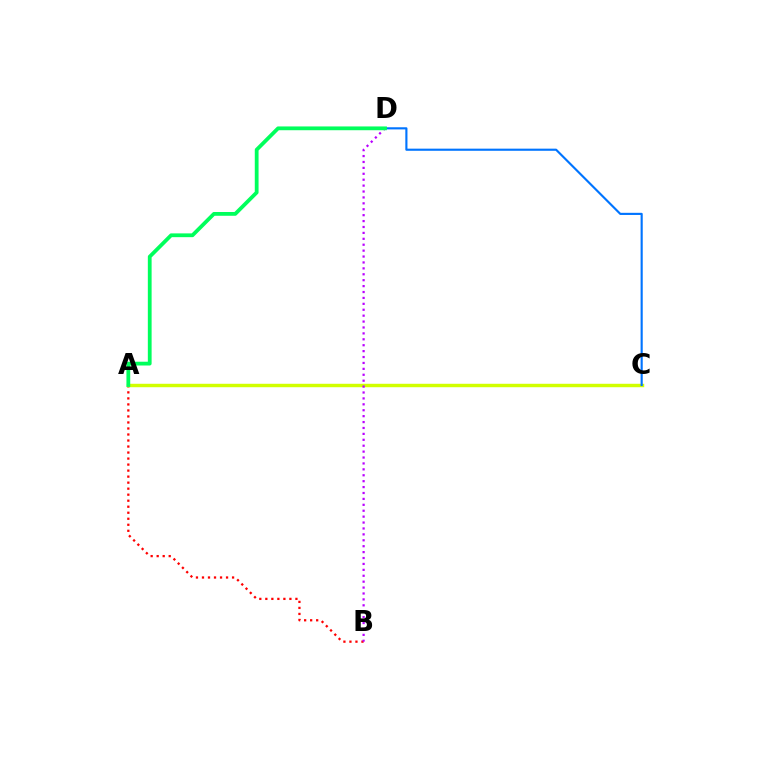{('A', 'B'): [{'color': '#ff0000', 'line_style': 'dotted', 'thickness': 1.64}], ('A', 'C'): [{'color': '#d1ff00', 'line_style': 'solid', 'thickness': 2.48}], ('B', 'D'): [{'color': '#b900ff', 'line_style': 'dotted', 'thickness': 1.61}], ('C', 'D'): [{'color': '#0074ff', 'line_style': 'solid', 'thickness': 1.54}], ('A', 'D'): [{'color': '#00ff5c', 'line_style': 'solid', 'thickness': 2.72}]}